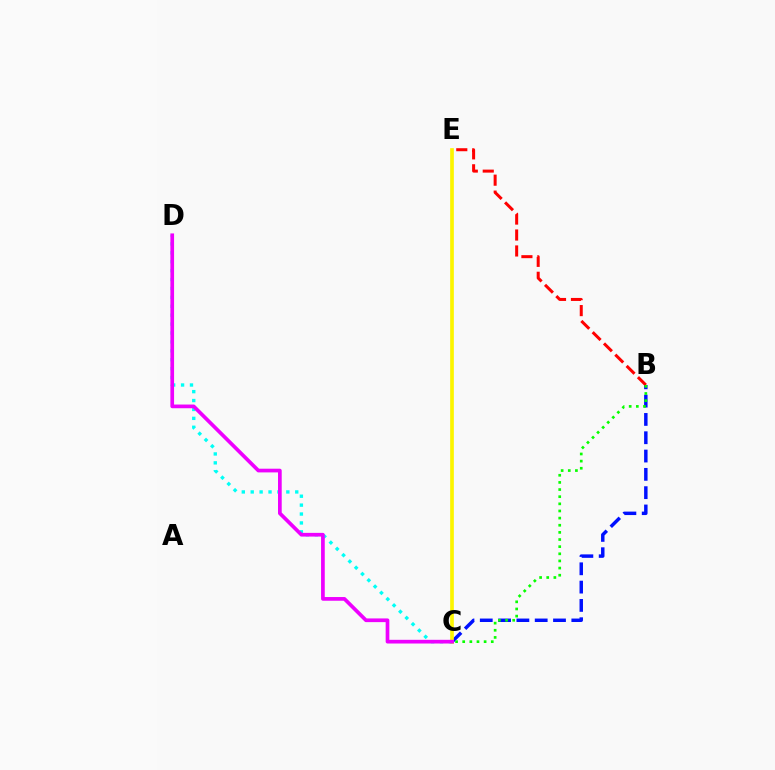{('B', 'C'): [{'color': '#0010ff', 'line_style': 'dashed', 'thickness': 2.49}, {'color': '#08ff00', 'line_style': 'dotted', 'thickness': 1.94}], ('B', 'E'): [{'color': '#ff0000', 'line_style': 'dashed', 'thickness': 2.17}], ('C', 'E'): [{'color': '#fcf500', 'line_style': 'solid', 'thickness': 2.65}], ('C', 'D'): [{'color': '#00fff6', 'line_style': 'dotted', 'thickness': 2.42}, {'color': '#ee00ff', 'line_style': 'solid', 'thickness': 2.66}]}